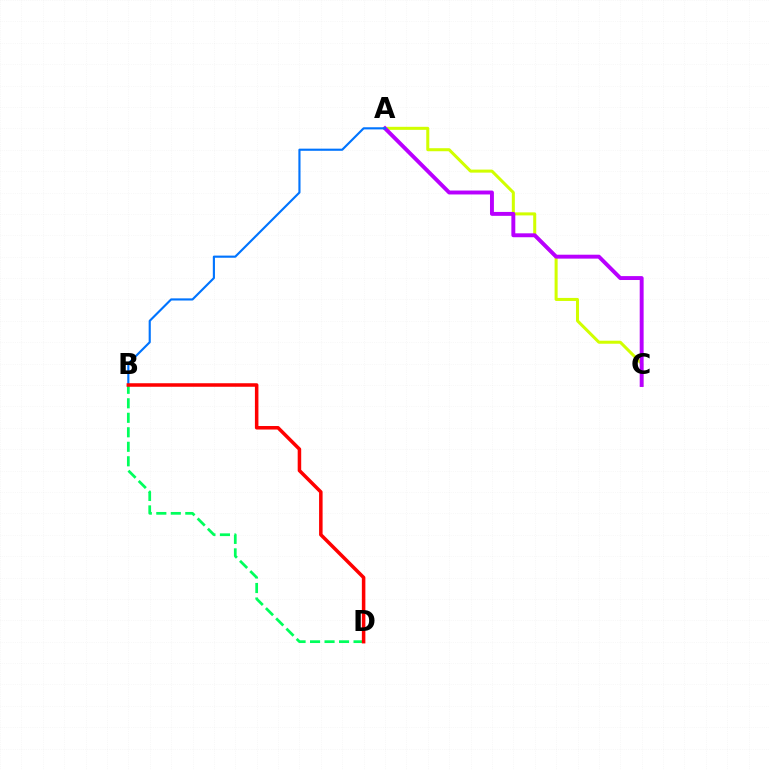{('A', 'C'): [{'color': '#d1ff00', 'line_style': 'solid', 'thickness': 2.18}, {'color': '#b900ff', 'line_style': 'solid', 'thickness': 2.82}], ('A', 'B'): [{'color': '#0074ff', 'line_style': 'solid', 'thickness': 1.54}], ('B', 'D'): [{'color': '#00ff5c', 'line_style': 'dashed', 'thickness': 1.97}, {'color': '#ff0000', 'line_style': 'solid', 'thickness': 2.54}]}